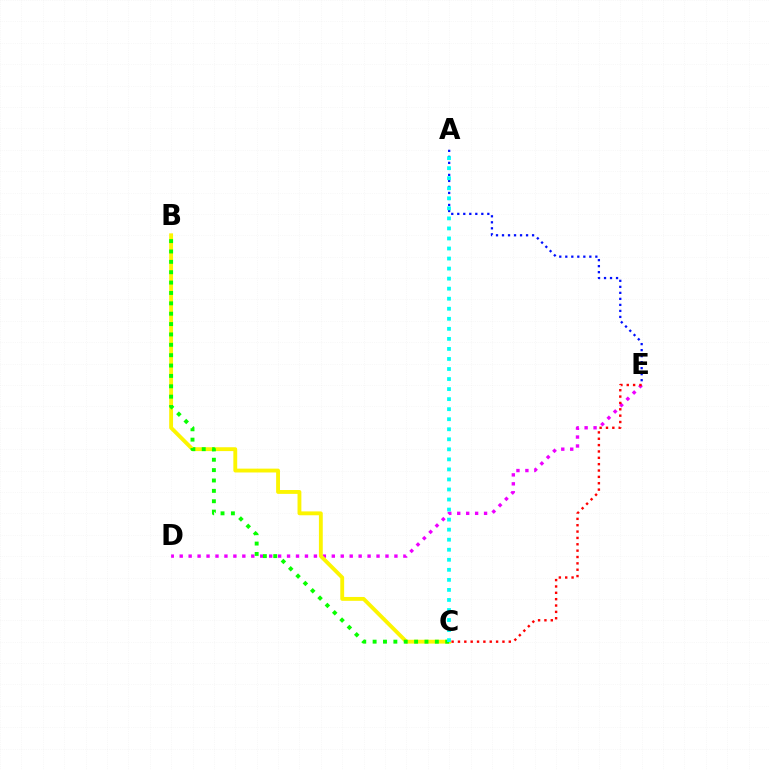{('D', 'E'): [{'color': '#ee00ff', 'line_style': 'dotted', 'thickness': 2.43}], ('B', 'C'): [{'color': '#fcf500', 'line_style': 'solid', 'thickness': 2.77}, {'color': '#08ff00', 'line_style': 'dotted', 'thickness': 2.82}], ('A', 'E'): [{'color': '#0010ff', 'line_style': 'dotted', 'thickness': 1.63}], ('C', 'E'): [{'color': '#ff0000', 'line_style': 'dotted', 'thickness': 1.73}], ('A', 'C'): [{'color': '#00fff6', 'line_style': 'dotted', 'thickness': 2.73}]}